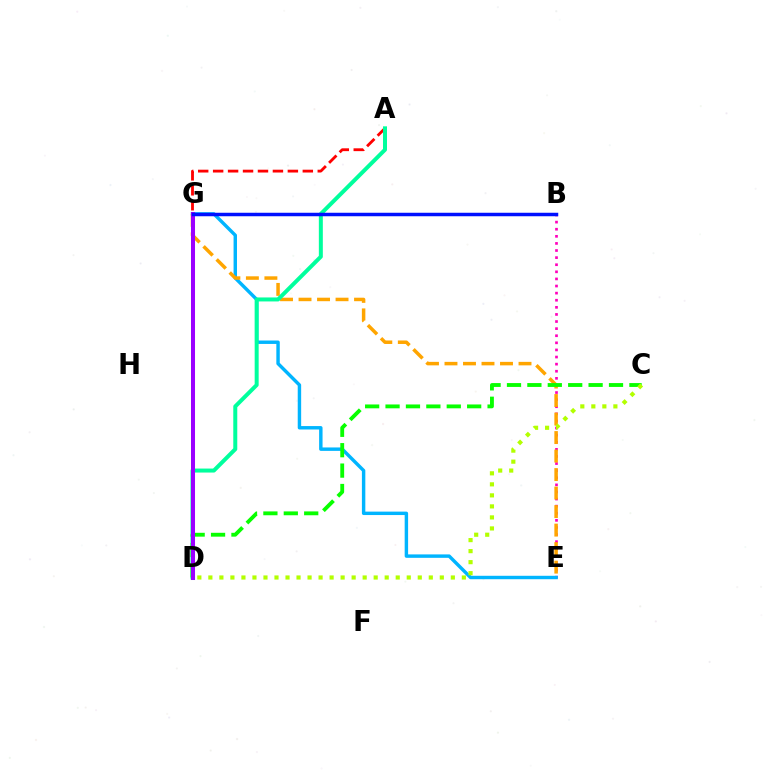{('A', 'D'): [{'color': '#ff0000', 'line_style': 'dashed', 'thickness': 2.03}, {'color': '#00ff9d', 'line_style': 'solid', 'thickness': 2.87}], ('B', 'E'): [{'color': '#ff00bd', 'line_style': 'dotted', 'thickness': 1.93}], ('E', 'G'): [{'color': '#00b5ff', 'line_style': 'solid', 'thickness': 2.47}, {'color': '#ffa500', 'line_style': 'dashed', 'thickness': 2.51}], ('C', 'D'): [{'color': '#08ff00', 'line_style': 'dashed', 'thickness': 2.77}, {'color': '#b3ff00', 'line_style': 'dotted', 'thickness': 2.99}], ('D', 'G'): [{'color': '#9b00ff', 'line_style': 'solid', 'thickness': 2.9}], ('B', 'G'): [{'color': '#0010ff', 'line_style': 'solid', 'thickness': 2.51}]}